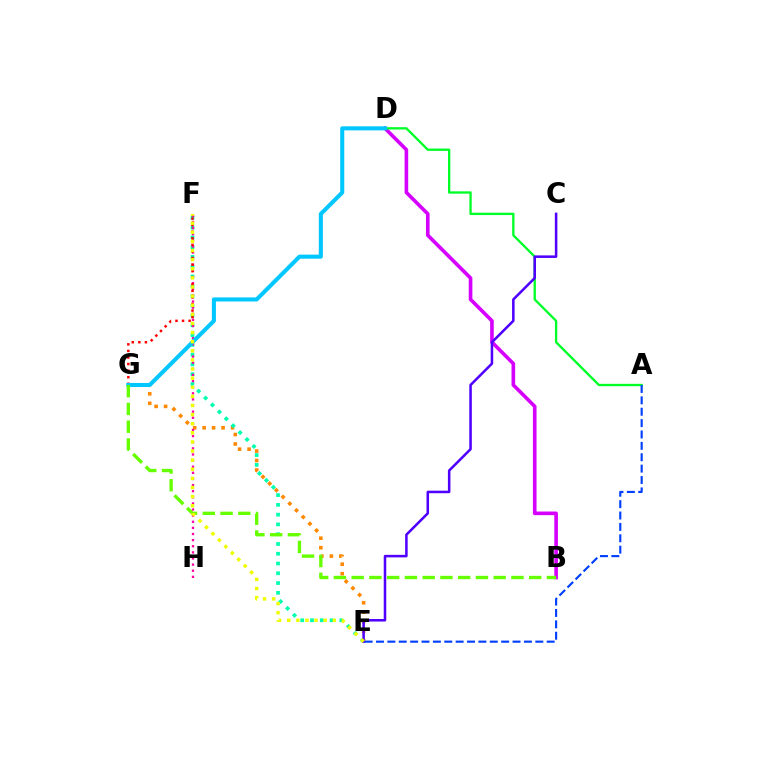{('E', 'G'): [{'color': '#ff8800', 'line_style': 'dotted', 'thickness': 2.57}], ('E', 'F'): [{'color': '#00ffaf', 'line_style': 'dotted', 'thickness': 2.66}, {'color': '#eeff00', 'line_style': 'dotted', 'thickness': 2.48}], ('F', 'H'): [{'color': '#ff00a0', 'line_style': 'dotted', 'thickness': 1.66}], ('F', 'G'): [{'color': '#ff0000', 'line_style': 'dotted', 'thickness': 1.79}], ('B', 'D'): [{'color': '#d600ff', 'line_style': 'solid', 'thickness': 2.61}], ('A', 'D'): [{'color': '#00ff27', 'line_style': 'solid', 'thickness': 1.67}], ('A', 'E'): [{'color': '#003fff', 'line_style': 'dashed', 'thickness': 1.55}], ('C', 'E'): [{'color': '#4f00ff', 'line_style': 'solid', 'thickness': 1.82}], ('D', 'G'): [{'color': '#00c7ff', 'line_style': 'solid', 'thickness': 2.93}], ('B', 'G'): [{'color': '#66ff00', 'line_style': 'dashed', 'thickness': 2.41}]}